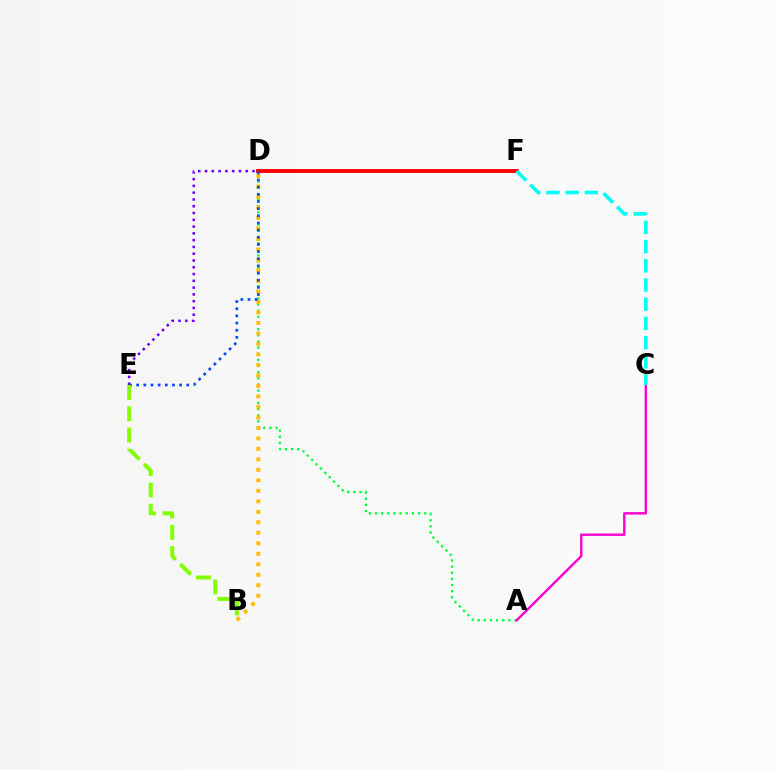{('A', 'D'): [{'color': '#00ff39', 'line_style': 'dotted', 'thickness': 1.67}], ('D', 'F'): [{'color': '#ff0000', 'line_style': 'solid', 'thickness': 2.79}], ('A', 'C'): [{'color': '#ff00cf', 'line_style': 'solid', 'thickness': 1.73}], ('B', 'D'): [{'color': '#ffbd00', 'line_style': 'dotted', 'thickness': 2.85}], ('C', 'F'): [{'color': '#00fff6', 'line_style': 'dashed', 'thickness': 2.61}], ('D', 'E'): [{'color': '#7200ff', 'line_style': 'dotted', 'thickness': 1.84}, {'color': '#004bff', 'line_style': 'dotted', 'thickness': 1.94}], ('B', 'E'): [{'color': '#84ff00', 'line_style': 'dashed', 'thickness': 2.89}]}